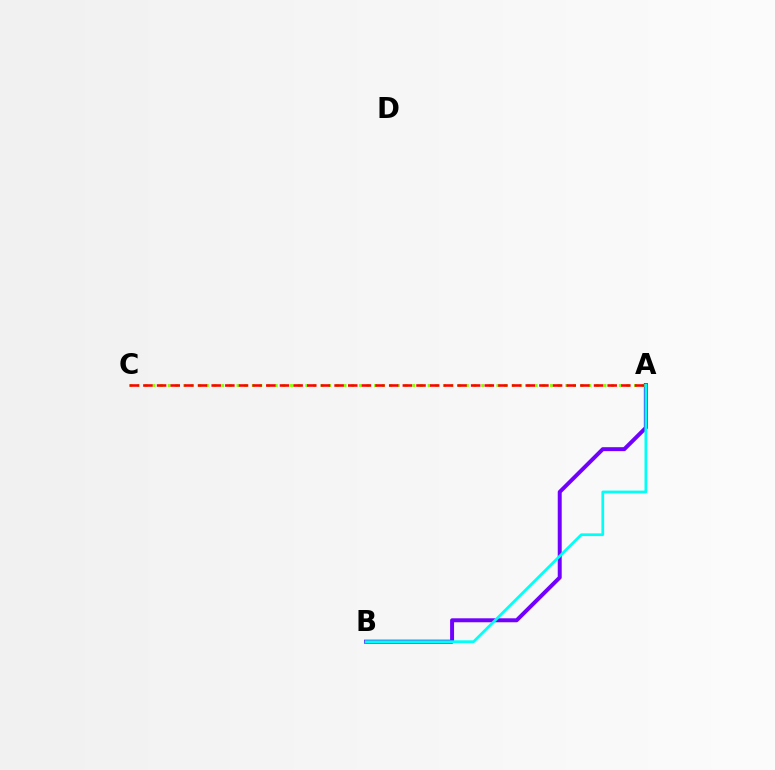{('A', 'B'): [{'color': '#7200ff', 'line_style': 'solid', 'thickness': 2.85}, {'color': '#00fff6', 'line_style': 'solid', 'thickness': 1.95}], ('A', 'C'): [{'color': '#84ff00', 'line_style': 'dotted', 'thickness': 2.08}, {'color': '#ff0000', 'line_style': 'dashed', 'thickness': 1.86}]}